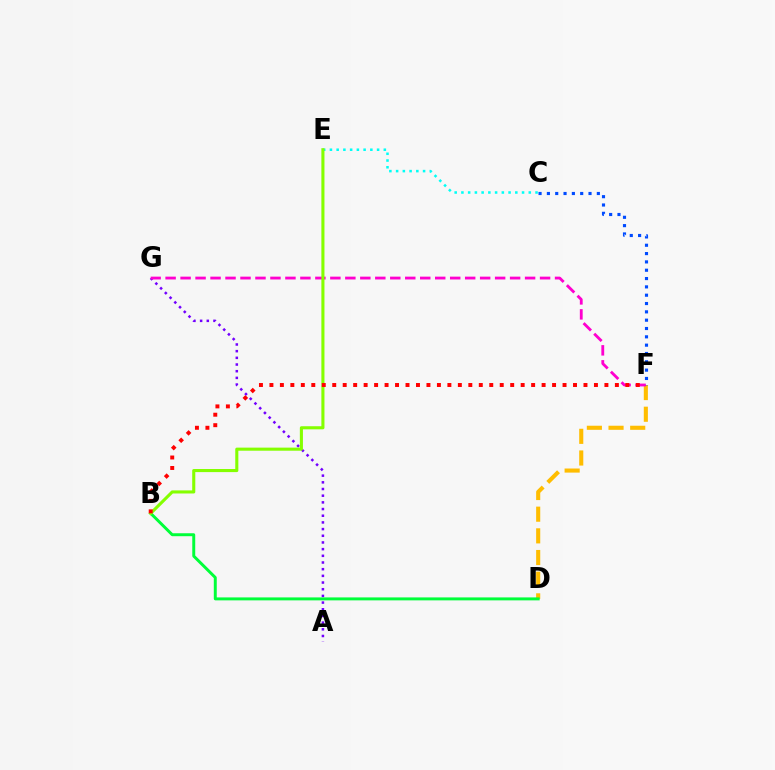{('A', 'G'): [{'color': '#7200ff', 'line_style': 'dotted', 'thickness': 1.82}], ('C', 'E'): [{'color': '#00fff6', 'line_style': 'dotted', 'thickness': 1.83}], ('D', 'F'): [{'color': '#ffbd00', 'line_style': 'dashed', 'thickness': 2.94}], ('F', 'G'): [{'color': '#ff00cf', 'line_style': 'dashed', 'thickness': 2.03}], ('C', 'F'): [{'color': '#004bff', 'line_style': 'dotted', 'thickness': 2.26}], ('B', 'D'): [{'color': '#00ff39', 'line_style': 'solid', 'thickness': 2.13}], ('B', 'E'): [{'color': '#84ff00', 'line_style': 'solid', 'thickness': 2.22}], ('B', 'F'): [{'color': '#ff0000', 'line_style': 'dotted', 'thickness': 2.84}]}